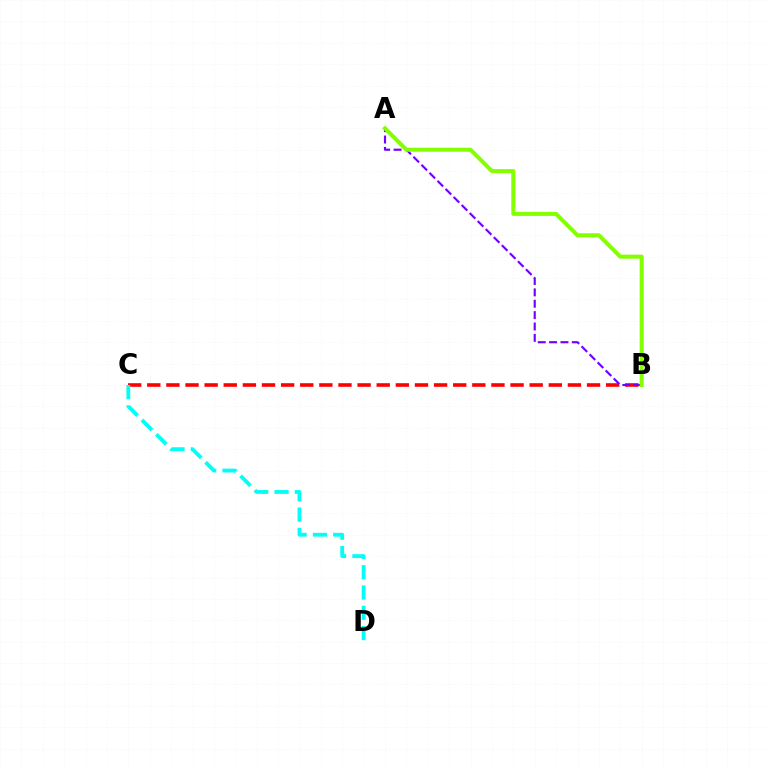{('B', 'C'): [{'color': '#ff0000', 'line_style': 'dashed', 'thickness': 2.6}], ('A', 'B'): [{'color': '#7200ff', 'line_style': 'dashed', 'thickness': 1.54}, {'color': '#84ff00', 'line_style': 'solid', 'thickness': 2.9}], ('C', 'D'): [{'color': '#00fff6', 'line_style': 'dashed', 'thickness': 2.76}]}